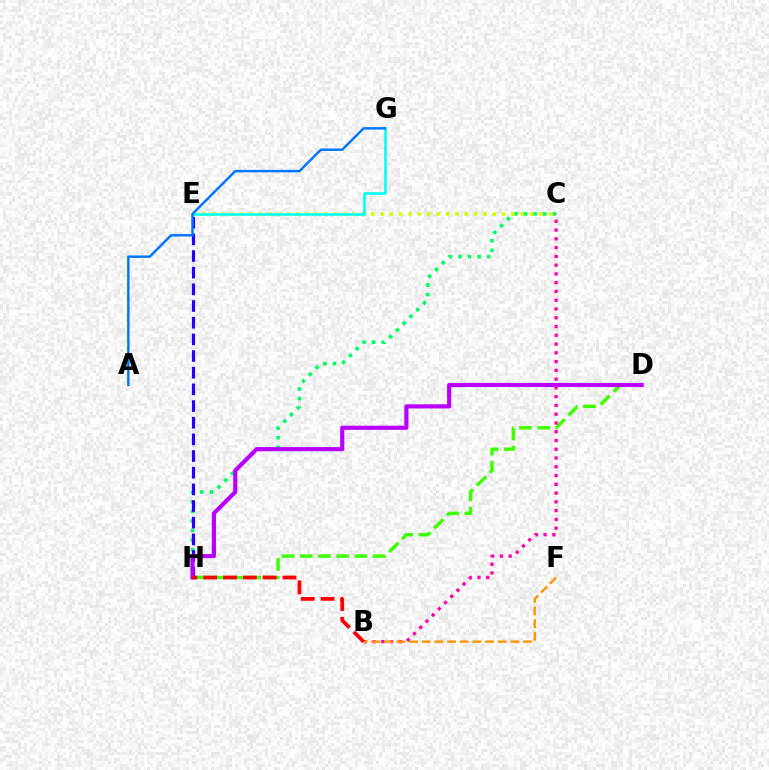{('C', 'H'): [{'color': '#00ff5c', 'line_style': 'dotted', 'thickness': 2.61}], ('D', 'H'): [{'color': '#3dff00', 'line_style': 'dashed', 'thickness': 2.48}, {'color': '#b900ff', 'line_style': 'solid', 'thickness': 2.99}], ('C', 'E'): [{'color': '#d1ff00', 'line_style': 'dotted', 'thickness': 2.54}], ('E', 'H'): [{'color': '#2500ff', 'line_style': 'dashed', 'thickness': 2.26}], ('B', 'C'): [{'color': '#ff00ac', 'line_style': 'dotted', 'thickness': 2.38}], ('E', 'G'): [{'color': '#00fff6', 'line_style': 'solid', 'thickness': 1.85}], ('B', 'F'): [{'color': '#ff9400', 'line_style': 'dashed', 'thickness': 1.72}], ('A', 'G'): [{'color': '#0074ff', 'line_style': 'solid', 'thickness': 1.74}], ('B', 'H'): [{'color': '#ff0000', 'line_style': 'dashed', 'thickness': 2.69}]}